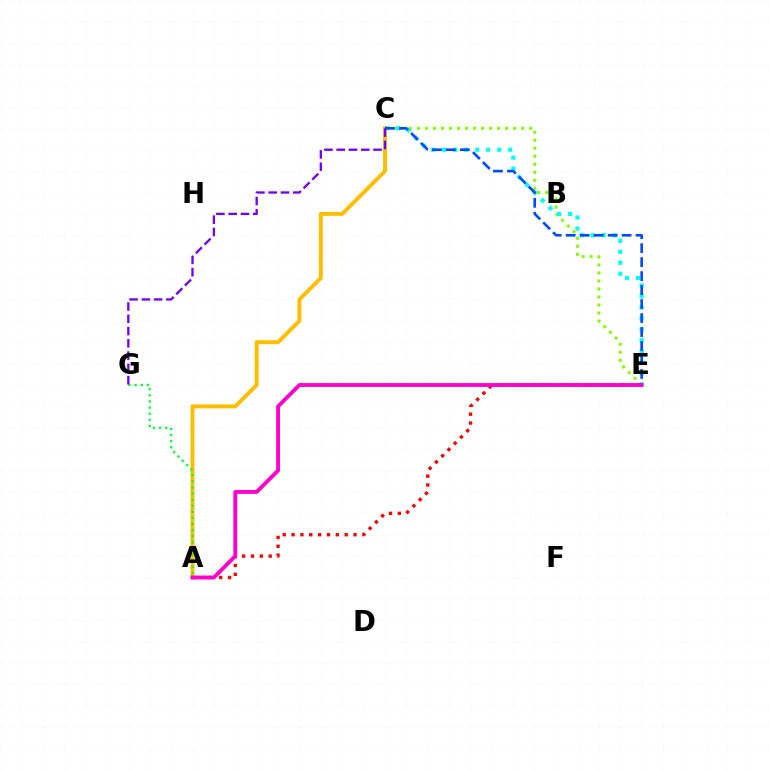{('C', 'E'): [{'color': '#84ff00', 'line_style': 'dotted', 'thickness': 2.18}, {'color': '#00fff6', 'line_style': 'dotted', 'thickness': 2.99}, {'color': '#004bff', 'line_style': 'dashed', 'thickness': 1.9}], ('A', 'C'): [{'color': '#ffbd00', 'line_style': 'solid', 'thickness': 2.83}], ('A', 'E'): [{'color': '#ff0000', 'line_style': 'dotted', 'thickness': 2.41}, {'color': '#ff00cf', 'line_style': 'solid', 'thickness': 2.76}], ('A', 'G'): [{'color': '#00ff39', 'line_style': 'dotted', 'thickness': 1.66}], ('C', 'G'): [{'color': '#7200ff', 'line_style': 'dashed', 'thickness': 1.67}]}